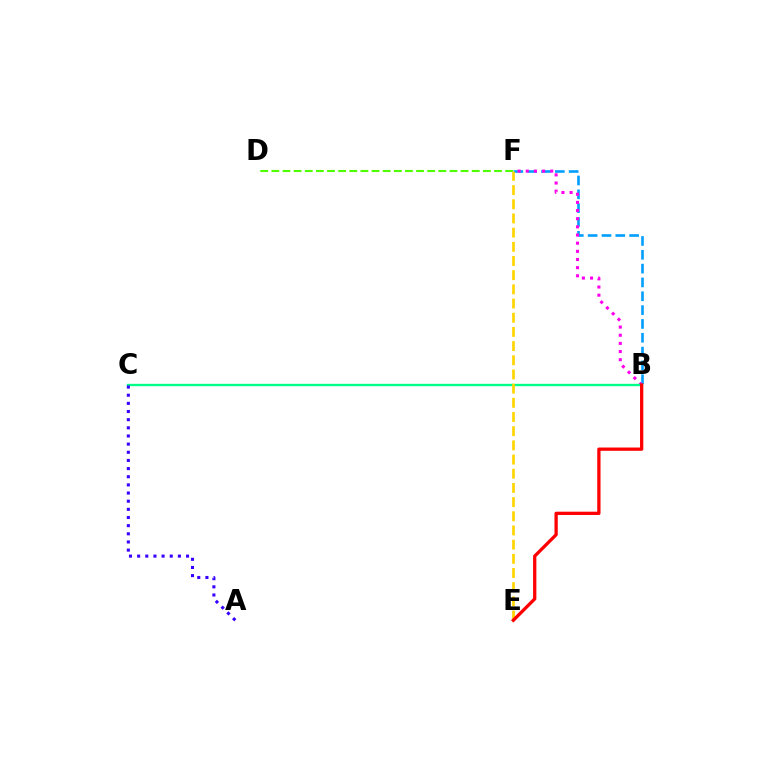{('B', 'F'): [{'color': '#009eff', 'line_style': 'dashed', 'thickness': 1.88}, {'color': '#ff00ed', 'line_style': 'dotted', 'thickness': 2.22}], ('B', 'C'): [{'color': '#00ff86', 'line_style': 'solid', 'thickness': 1.68}], ('D', 'F'): [{'color': '#4fff00', 'line_style': 'dashed', 'thickness': 1.51}], ('A', 'C'): [{'color': '#3700ff', 'line_style': 'dotted', 'thickness': 2.21}], ('E', 'F'): [{'color': '#ffd500', 'line_style': 'dashed', 'thickness': 1.93}], ('B', 'E'): [{'color': '#ff0000', 'line_style': 'solid', 'thickness': 2.36}]}